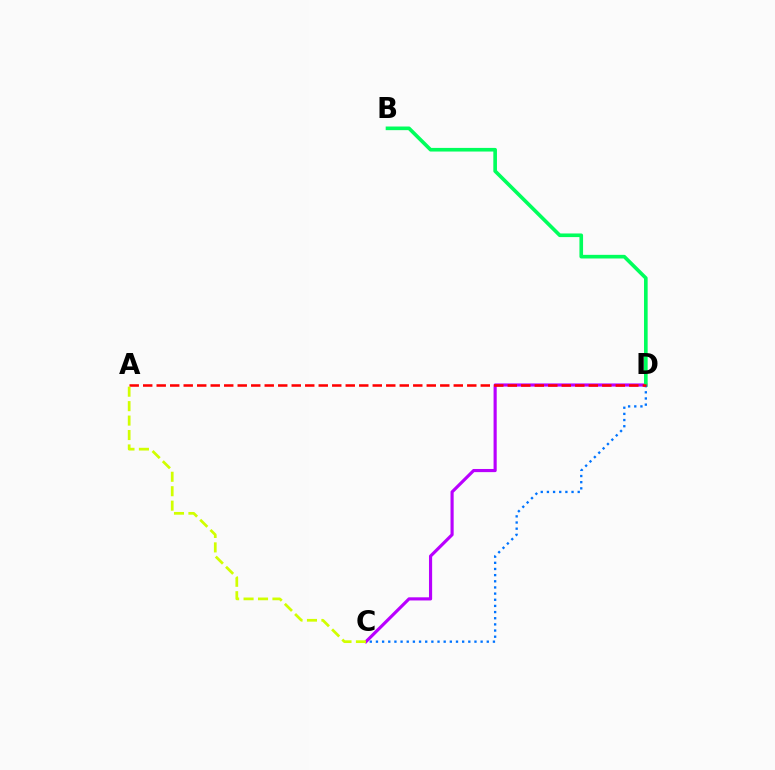{('C', 'D'): [{'color': '#b900ff', 'line_style': 'solid', 'thickness': 2.27}, {'color': '#0074ff', 'line_style': 'dotted', 'thickness': 1.67}], ('B', 'D'): [{'color': '#00ff5c', 'line_style': 'solid', 'thickness': 2.62}], ('A', 'D'): [{'color': '#ff0000', 'line_style': 'dashed', 'thickness': 1.83}], ('A', 'C'): [{'color': '#d1ff00', 'line_style': 'dashed', 'thickness': 1.96}]}